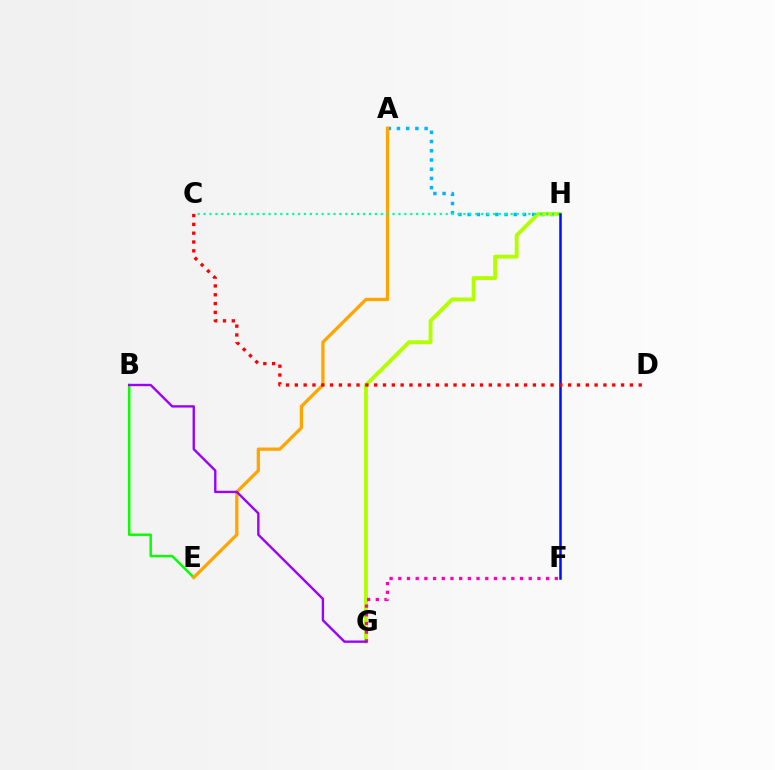{('B', 'E'): [{'color': '#08ff00', 'line_style': 'solid', 'thickness': 1.78}], ('A', 'H'): [{'color': '#00b5ff', 'line_style': 'dotted', 'thickness': 2.5}], ('G', 'H'): [{'color': '#b3ff00', 'line_style': 'solid', 'thickness': 2.8}], ('A', 'E'): [{'color': '#ffa500', 'line_style': 'solid', 'thickness': 2.36}], ('C', 'H'): [{'color': '#00ff9d', 'line_style': 'dotted', 'thickness': 1.6}], ('F', 'H'): [{'color': '#0010ff', 'line_style': 'solid', 'thickness': 1.81}], ('C', 'D'): [{'color': '#ff0000', 'line_style': 'dotted', 'thickness': 2.4}], ('F', 'G'): [{'color': '#ff00bd', 'line_style': 'dotted', 'thickness': 2.36}], ('B', 'G'): [{'color': '#9b00ff', 'line_style': 'solid', 'thickness': 1.7}]}